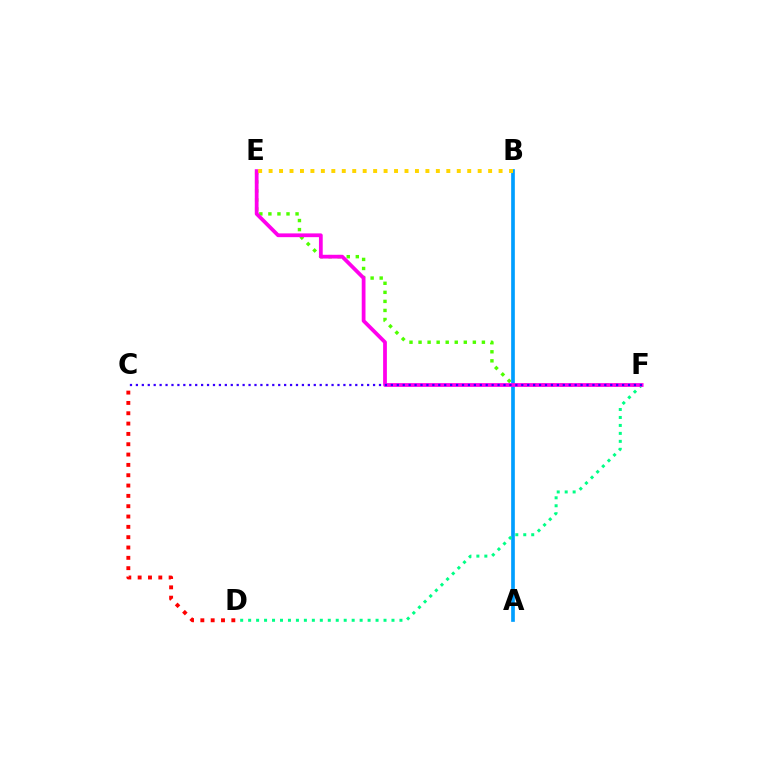{('E', 'F'): [{'color': '#4fff00', 'line_style': 'dotted', 'thickness': 2.46}, {'color': '#ff00ed', 'line_style': 'solid', 'thickness': 2.71}], ('A', 'B'): [{'color': '#009eff', 'line_style': 'solid', 'thickness': 2.65}], ('D', 'F'): [{'color': '#00ff86', 'line_style': 'dotted', 'thickness': 2.16}], ('C', 'D'): [{'color': '#ff0000', 'line_style': 'dotted', 'thickness': 2.81}], ('C', 'F'): [{'color': '#3700ff', 'line_style': 'dotted', 'thickness': 1.61}], ('B', 'E'): [{'color': '#ffd500', 'line_style': 'dotted', 'thickness': 2.84}]}